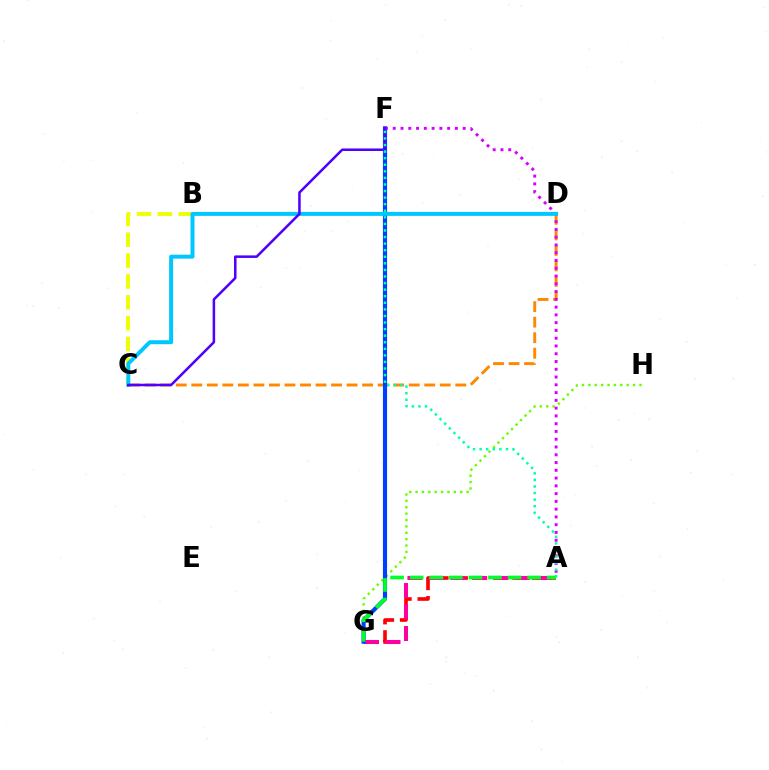{('A', 'G'): [{'color': '#ff0000', 'line_style': 'dashed', 'thickness': 2.62}, {'color': '#ff00a0', 'line_style': 'dashed', 'thickness': 2.92}, {'color': '#00ff27', 'line_style': 'dashed', 'thickness': 2.66}], ('G', 'H'): [{'color': '#66ff00', 'line_style': 'dotted', 'thickness': 1.73}], ('C', 'D'): [{'color': '#ff8800', 'line_style': 'dashed', 'thickness': 2.11}, {'color': '#00c7ff', 'line_style': 'solid', 'thickness': 2.85}], ('F', 'G'): [{'color': '#003fff', 'line_style': 'solid', 'thickness': 2.98}], ('A', 'F'): [{'color': '#d600ff', 'line_style': 'dotted', 'thickness': 2.11}, {'color': '#00ffaf', 'line_style': 'dotted', 'thickness': 1.79}], ('B', 'C'): [{'color': '#eeff00', 'line_style': 'dashed', 'thickness': 2.83}], ('C', 'F'): [{'color': '#4f00ff', 'line_style': 'solid', 'thickness': 1.82}]}